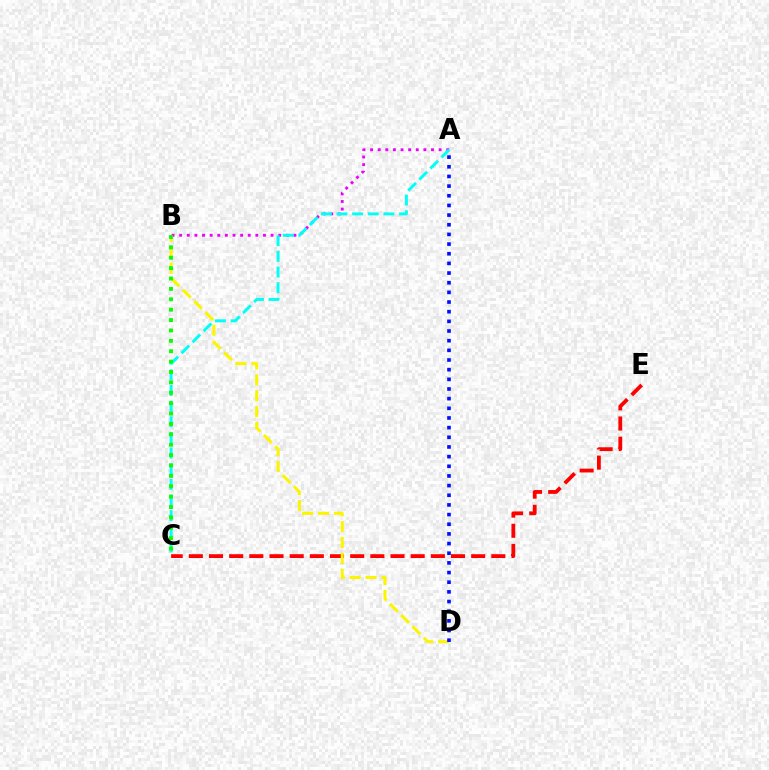{('A', 'B'): [{'color': '#ee00ff', 'line_style': 'dotted', 'thickness': 2.07}], ('C', 'E'): [{'color': '#ff0000', 'line_style': 'dashed', 'thickness': 2.74}], ('B', 'D'): [{'color': '#fcf500', 'line_style': 'dashed', 'thickness': 2.17}], ('A', 'C'): [{'color': '#00fff6', 'line_style': 'dashed', 'thickness': 2.13}], ('A', 'D'): [{'color': '#0010ff', 'line_style': 'dotted', 'thickness': 2.62}], ('B', 'C'): [{'color': '#08ff00', 'line_style': 'dotted', 'thickness': 2.82}]}